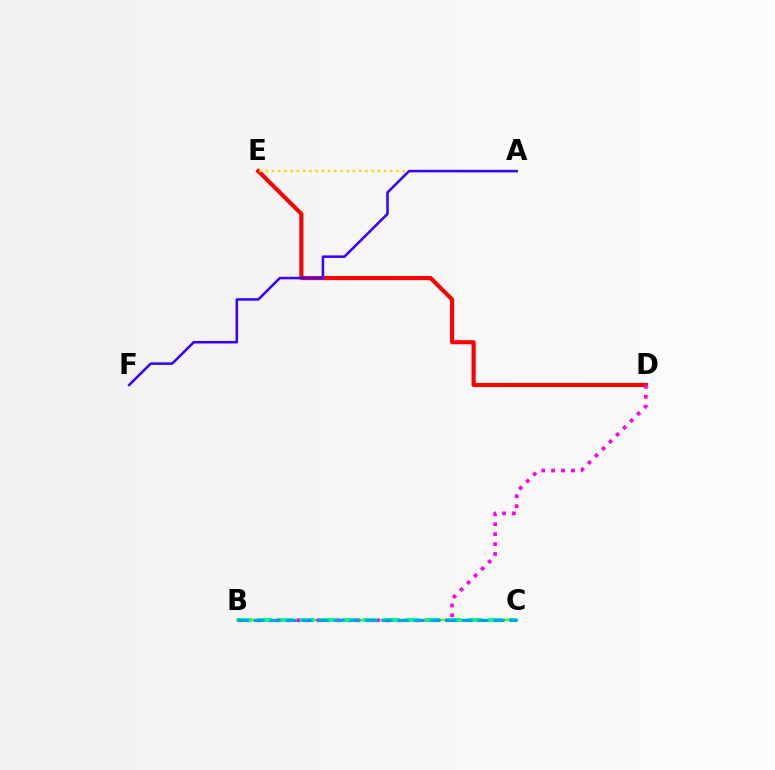{('D', 'E'): [{'color': '#ff0000', 'line_style': 'solid', 'thickness': 2.97}], ('B', 'C'): [{'color': '#4fff00', 'line_style': 'solid', 'thickness': 1.72}, {'color': '#00ff86', 'line_style': 'dashed', 'thickness': 2.85}, {'color': '#009eff', 'line_style': 'dashed', 'thickness': 2.17}], ('B', 'D'): [{'color': '#ff00ed', 'line_style': 'dotted', 'thickness': 2.69}], ('A', 'E'): [{'color': '#ffd500', 'line_style': 'dotted', 'thickness': 1.69}], ('A', 'F'): [{'color': '#3700ff', 'line_style': 'solid', 'thickness': 1.82}]}